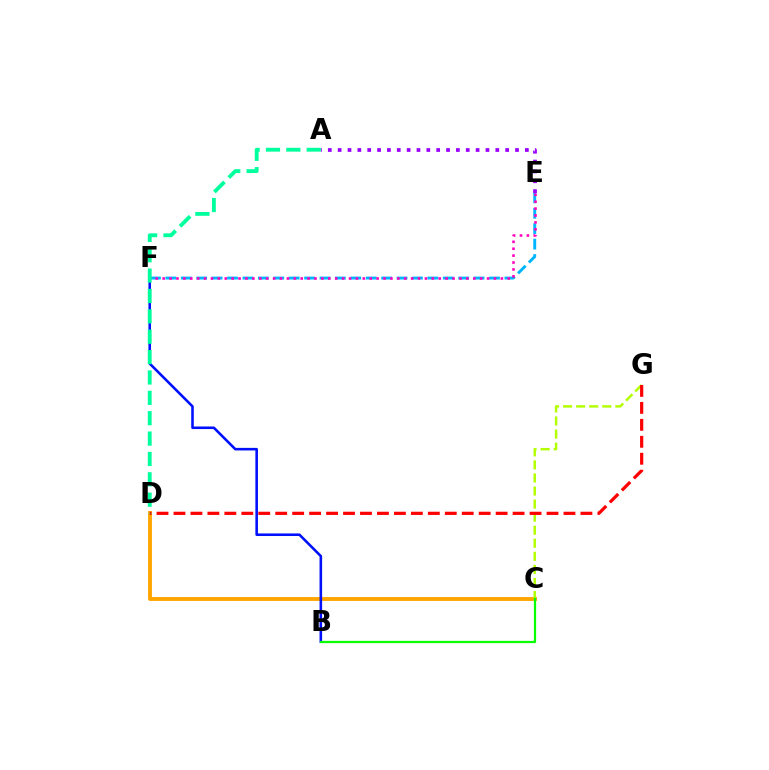{('C', 'D'): [{'color': '#ffa500', 'line_style': 'solid', 'thickness': 2.8}], ('C', 'G'): [{'color': '#b3ff00', 'line_style': 'dashed', 'thickness': 1.77}], ('B', 'F'): [{'color': '#0010ff', 'line_style': 'solid', 'thickness': 1.86}], ('D', 'G'): [{'color': '#ff0000', 'line_style': 'dashed', 'thickness': 2.3}], ('E', 'F'): [{'color': '#00b5ff', 'line_style': 'dashed', 'thickness': 2.09}, {'color': '#ff00bd', 'line_style': 'dotted', 'thickness': 1.88}], ('B', 'C'): [{'color': '#08ff00', 'line_style': 'solid', 'thickness': 1.61}], ('A', 'E'): [{'color': '#9b00ff', 'line_style': 'dotted', 'thickness': 2.68}], ('A', 'D'): [{'color': '#00ff9d', 'line_style': 'dashed', 'thickness': 2.77}]}